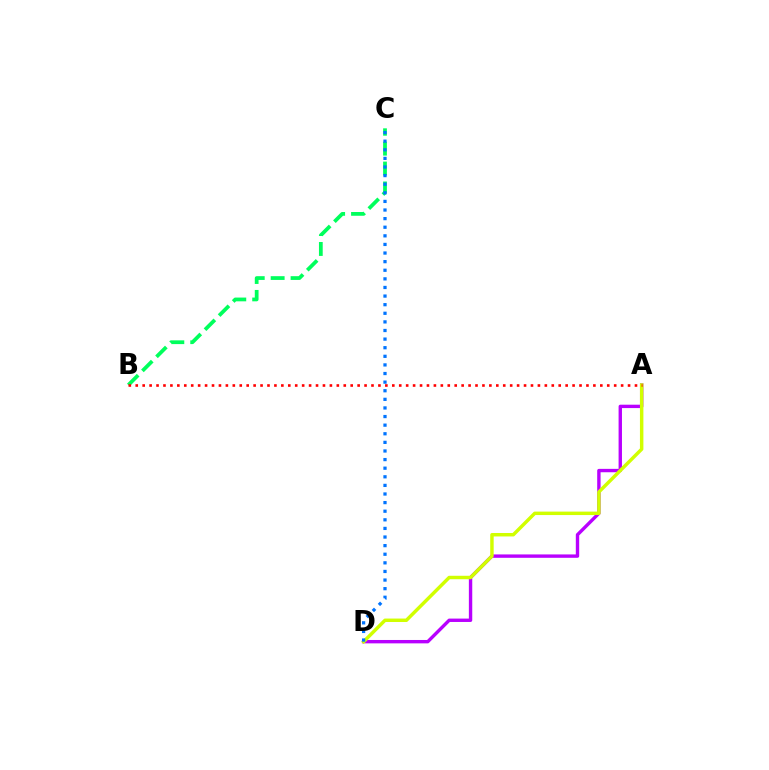{('A', 'D'): [{'color': '#b900ff', 'line_style': 'solid', 'thickness': 2.44}, {'color': '#d1ff00', 'line_style': 'solid', 'thickness': 2.49}], ('B', 'C'): [{'color': '#00ff5c', 'line_style': 'dashed', 'thickness': 2.71}], ('A', 'B'): [{'color': '#ff0000', 'line_style': 'dotted', 'thickness': 1.88}], ('C', 'D'): [{'color': '#0074ff', 'line_style': 'dotted', 'thickness': 2.34}]}